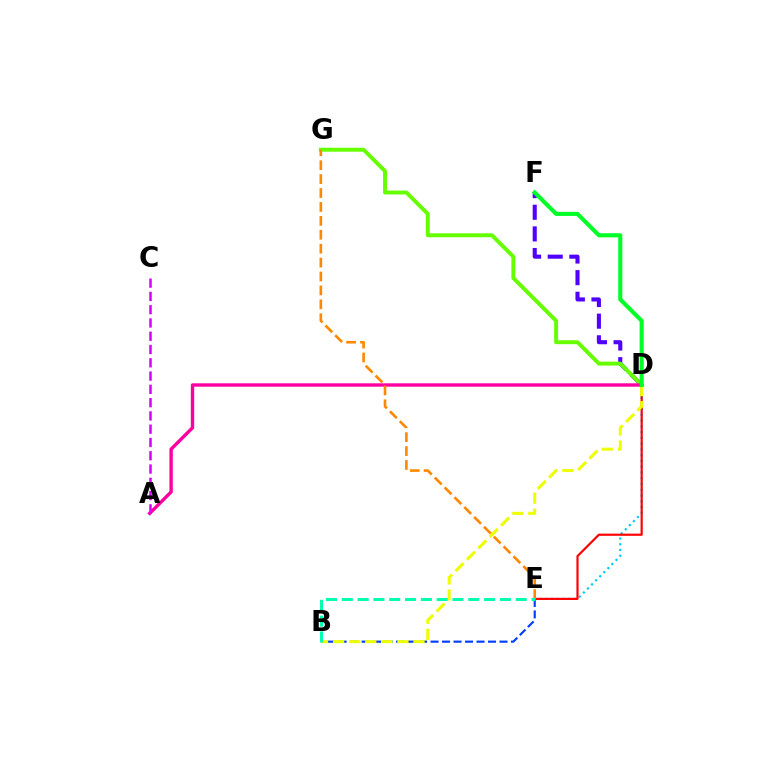{('D', 'E'): [{'color': '#00c7ff', 'line_style': 'dotted', 'thickness': 1.56}, {'color': '#ff0000', 'line_style': 'solid', 'thickness': 1.57}], ('D', 'F'): [{'color': '#4f00ff', 'line_style': 'dashed', 'thickness': 2.94}, {'color': '#00ff27', 'line_style': 'solid', 'thickness': 2.95}], ('D', 'G'): [{'color': '#66ff00', 'line_style': 'solid', 'thickness': 2.83}], ('A', 'D'): [{'color': '#ff00a0', 'line_style': 'solid', 'thickness': 2.43}], ('B', 'E'): [{'color': '#003fff', 'line_style': 'dashed', 'thickness': 1.56}, {'color': '#00ffaf', 'line_style': 'dashed', 'thickness': 2.15}], ('B', 'D'): [{'color': '#eeff00', 'line_style': 'dashed', 'thickness': 2.18}], ('E', 'G'): [{'color': '#ff8800', 'line_style': 'dashed', 'thickness': 1.89}], ('A', 'C'): [{'color': '#d600ff', 'line_style': 'dashed', 'thickness': 1.8}]}